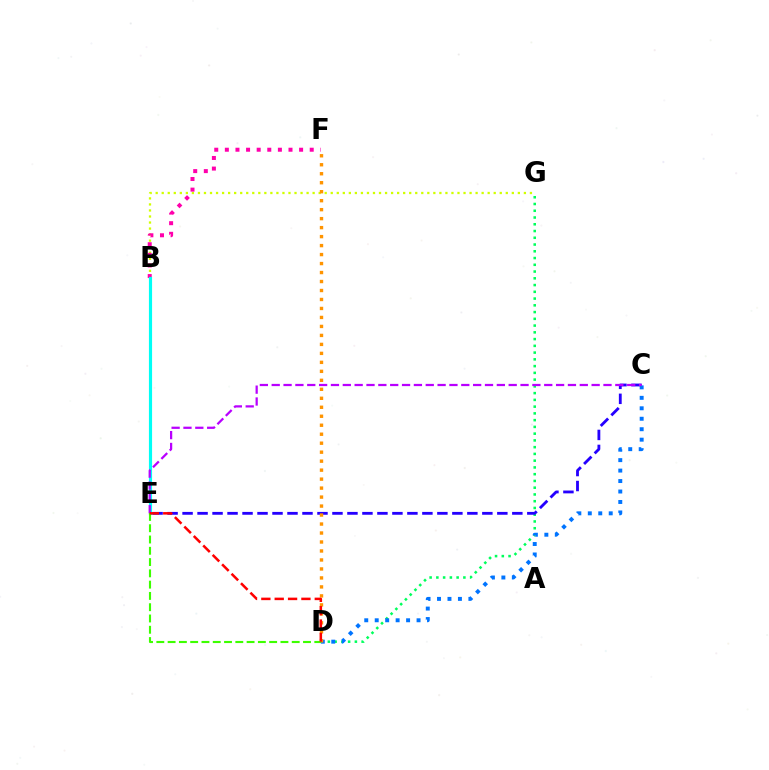{('D', 'G'): [{'color': '#00ff5c', 'line_style': 'dotted', 'thickness': 1.84}], ('B', 'G'): [{'color': '#d1ff00', 'line_style': 'dotted', 'thickness': 1.64}], ('C', 'E'): [{'color': '#2500ff', 'line_style': 'dashed', 'thickness': 2.04}, {'color': '#b900ff', 'line_style': 'dashed', 'thickness': 1.61}], ('B', 'F'): [{'color': '#ff00ac', 'line_style': 'dotted', 'thickness': 2.88}], ('B', 'E'): [{'color': '#00fff6', 'line_style': 'solid', 'thickness': 2.27}], ('C', 'D'): [{'color': '#0074ff', 'line_style': 'dotted', 'thickness': 2.84}], ('D', 'F'): [{'color': '#ff9400', 'line_style': 'dotted', 'thickness': 2.44}], ('D', 'E'): [{'color': '#3dff00', 'line_style': 'dashed', 'thickness': 1.53}, {'color': '#ff0000', 'line_style': 'dashed', 'thickness': 1.81}]}